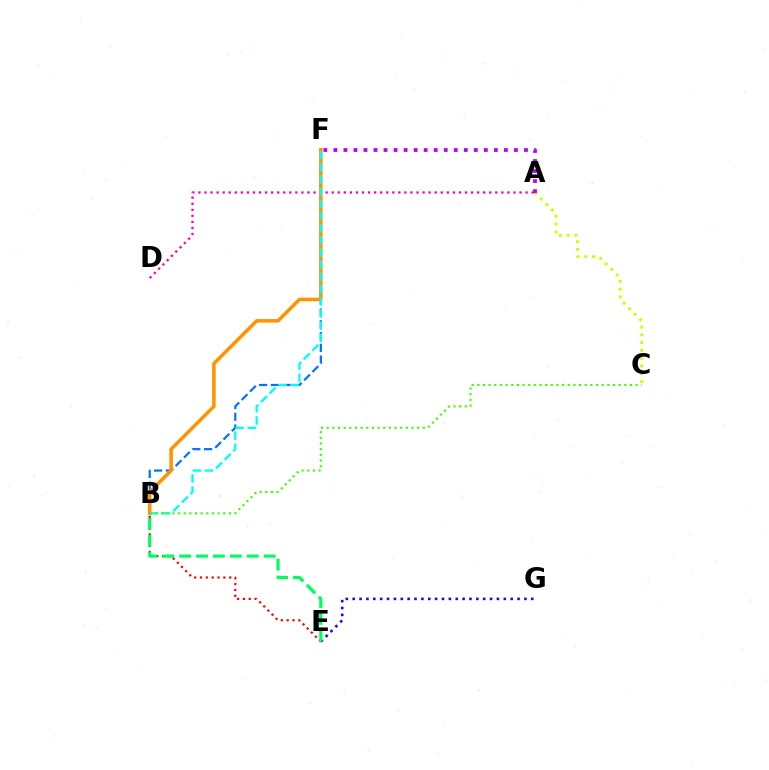{('A', 'C'): [{'color': '#d1ff00', 'line_style': 'dotted', 'thickness': 2.12}], ('A', 'D'): [{'color': '#ff00ac', 'line_style': 'dotted', 'thickness': 1.65}], ('B', 'E'): [{'color': '#ff0000', 'line_style': 'dotted', 'thickness': 1.59}, {'color': '#00ff5c', 'line_style': 'dashed', 'thickness': 2.3}], ('B', 'F'): [{'color': '#0074ff', 'line_style': 'dashed', 'thickness': 1.6}, {'color': '#ff9400', 'line_style': 'solid', 'thickness': 2.56}, {'color': '#00fff6', 'line_style': 'dashed', 'thickness': 1.65}], ('E', 'G'): [{'color': '#2500ff', 'line_style': 'dotted', 'thickness': 1.87}], ('A', 'F'): [{'color': '#b900ff', 'line_style': 'dotted', 'thickness': 2.73}], ('B', 'C'): [{'color': '#3dff00', 'line_style': 'dotted', 'thickness': 1.54}]}